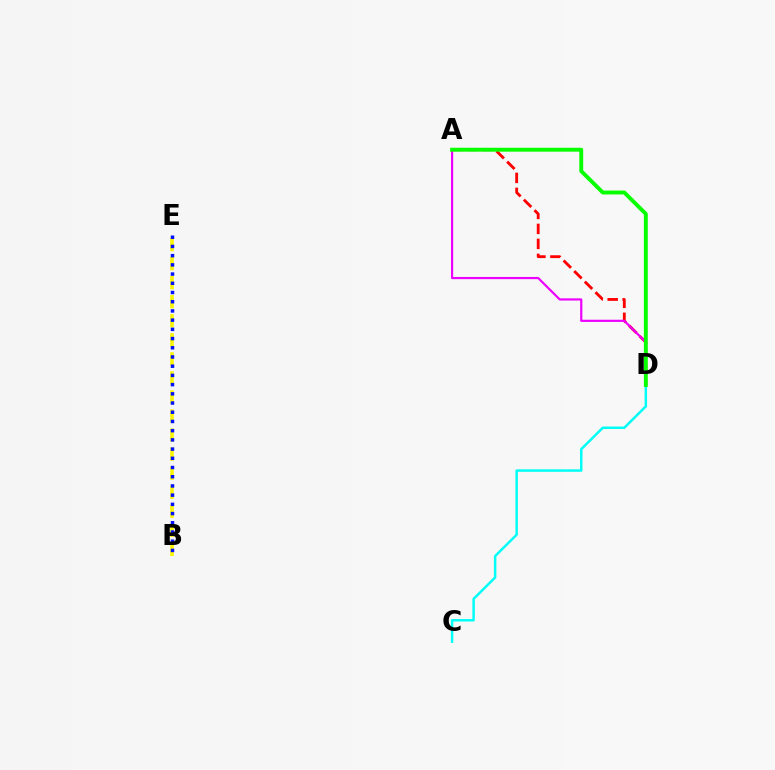{('B', 'E'): [{'color': '#fcf500', 'line_style': 'dashed', 'thickness': 2.59}, {'color': '#0010ff', 'line_style': 'dotted', 'thickness': 2.5}], ('A', 'D'): [{'color': '#ff0000', 'line_style': 'dashed', 'thickness': 2.04}, {'color': '#ee00ff', 'line_style': 'solid', 'thickness': 1.57}, {'color': '#08ff00', 'line_style': 'solid', 'thickness': 2.81}], ('C', 'D'): [{'color': '#00fff6', 'line_style': 'solid', 'thickness': 1.78}]}